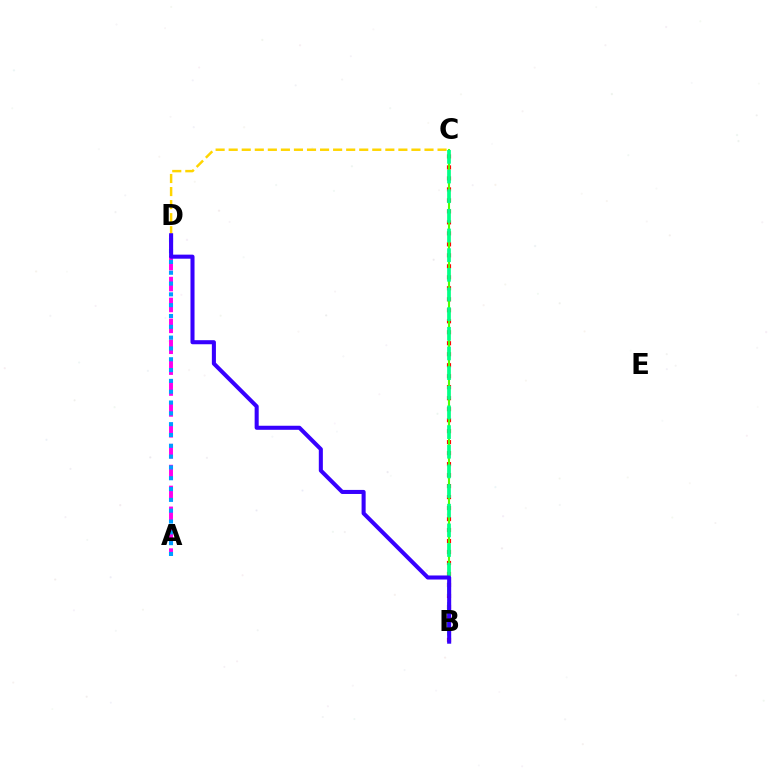{('B', 'C'): [{'color': '#ff0000', 'line_style': 'dotted', 'thickness': 2.99}, {'color': '#4fff00', 'line_style': 'solid', 'thickness': 1.51}, {'color': '#00ff86', 'line_style': 'dashed', 'thickness': 2.67}], ('A', 'D'): [{'color': '#ff00ed', 'line_style': 'dashed', 'thickness': 2.84}, {'color': '#009eff', 'line_style': 'dotted', 'thickness': 2.94}], ('C', 'D'): [{'color': '#ffd500', 'line_style': 'dashed', 'thickness': 1.77}], ('B', 'D'): [{'color': '#3700ff', 'line_style': 'solid', 'thickness': 2.92}]}